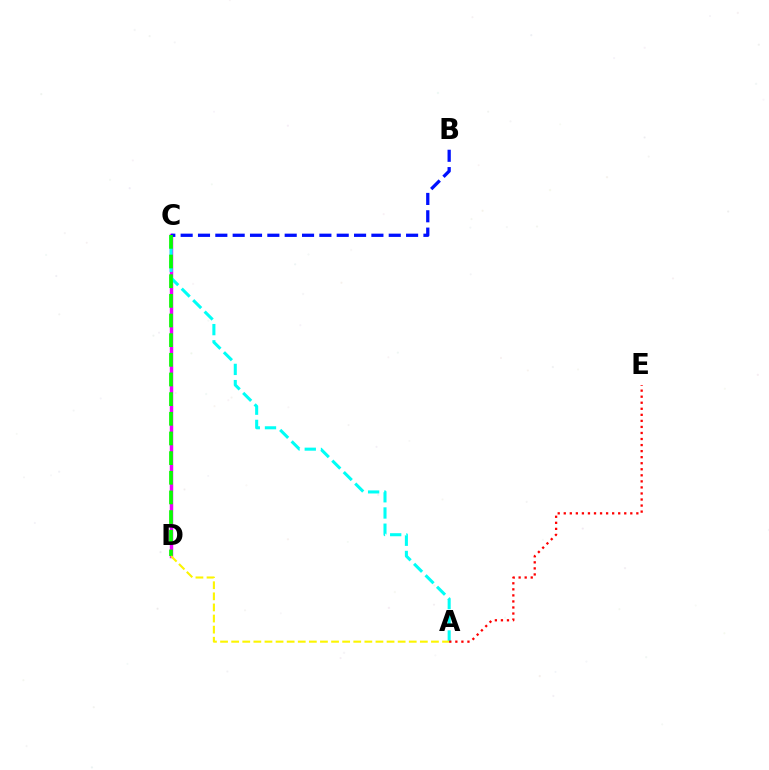{('C', 'D'): [{'color': '#ee00ff', 'line_style': 'solid', 'thickness': 2.47}, {'color': '#08ff00', 'line_style': 'dashed', 'thickness': 2.67}], ('A', 'C'): [{'color': '#00fff6', 'line_style': 'dashed', 'thickness': 2.2}], ('B', 'C'): [{'color': '#0010ff', 'line_style': 'dashed', 'thickness': 2.36}], ('A', 'D'): [{'color': '#fcf500', 'line_style': 'dashed', 'thickness': 1.51}], ('A', 'E'): [{'color': '#ff0000', 'line_style': 'dotted', 'thickness': 1.64}]}